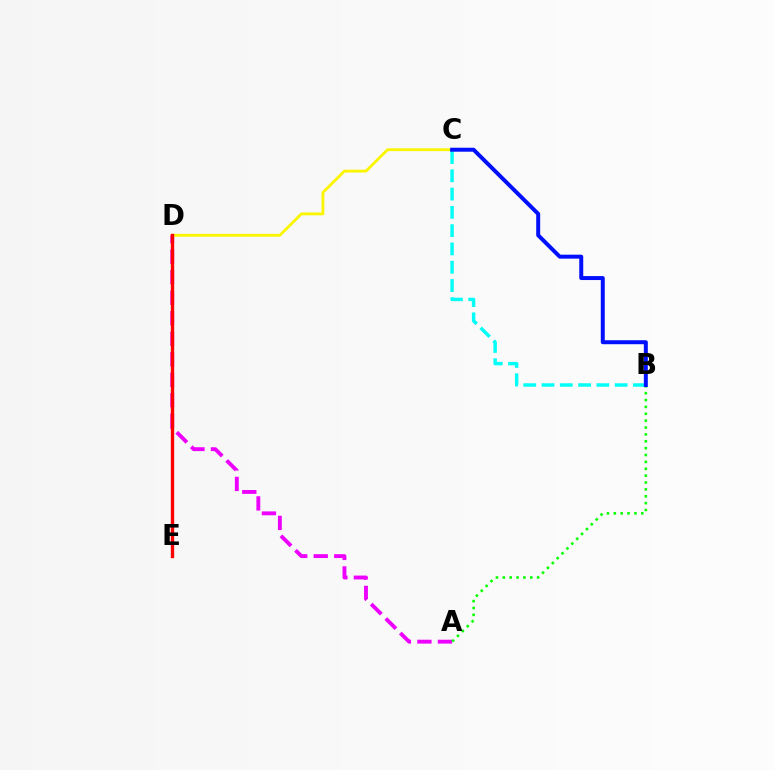{('A', 'D'): [{'color': '#ee00ff', 'line_style': 'dashed', 'thickness': 2.79}], ('B', 'C'): [{'color': '#00fff6', 'line_style': 'dashed', 'thickness': 2.48}, {'color': '#0010ff', 'line_style': 'solid', 'thickness': 2.86}], ('C', 'D'): [{'color': '#fcf500', 'line_style': 'solid', 'thickness': 2.03}], ('A', 'B'): [{'color': '#08ff00', 'line_style': 'dotted', 'thickness': 1.87}], ('D', 'E'): [{'color': '#ff0000', 'line_style': 'solid', 'thickness': 2.41}]}